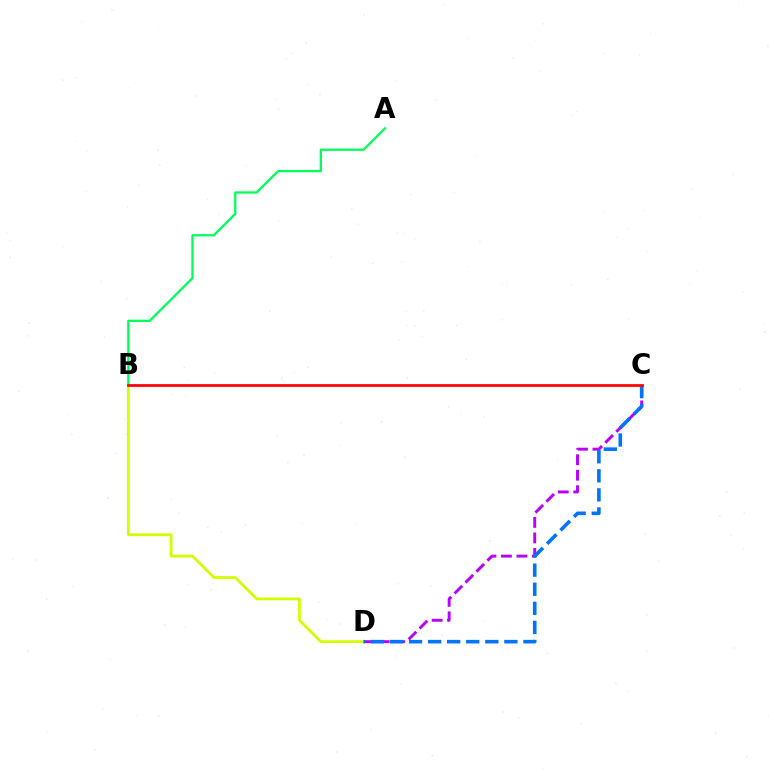{('B', 'D'): [{'color': '#d1ff00', 'line_style': 'solid', 'thickness': 2.0}], ('C', 'D'): [{'color': '#b900ff', 'line_style': 'dashed', 'thickness': 2.1}, {'color': '#0074ff', 'line_style': 'dashed', 'thickness': 2.59}], ('A', 'B'): [{'color': '#00ff5c', 'line_style': 'solid', 'thickness': 1.65}], ('B', 'C'): [{'color': '#ff0000', 'line_style': 'solid', 'thickness': 1.95}]}